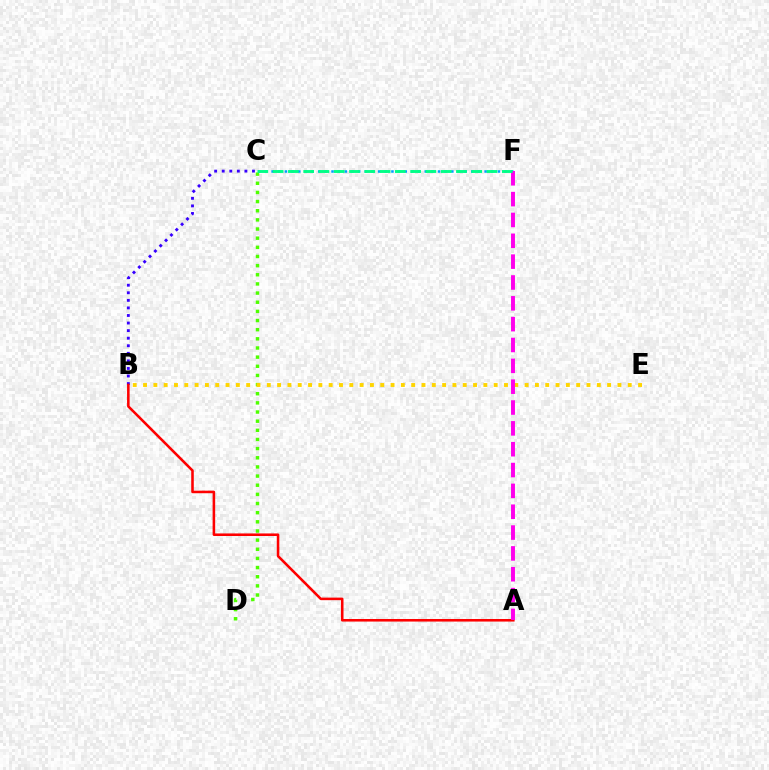{('B', 'C'): [{'color': '#3700ff', 'line_style': 'dotted', 'thickness': 2.06}], ('C', 'D'): [{'color': '#4fff00', 'line_style': 'dotted', 'thickness': 2.49}], ('C', 'F'): [{'color': '#009eff', 'line_style': 'dotted', 'thickness': 1.81}, {'color': '#00ff86', 'line_style': 'dashed', 'thickness': 2.08}], ('B', 'E'): [{'color': '#ffd500', 'line_style': 'dotted', 'thickness': 2.8}], ('A', 'B'): [{'color': '#ff0000', 'line_style': 'solid', 'thickness': 1.84}], ('A', 'F'): [{'color': '#ff00ed', 'line_style': 'dashed', 'thickness': 2.83}]}